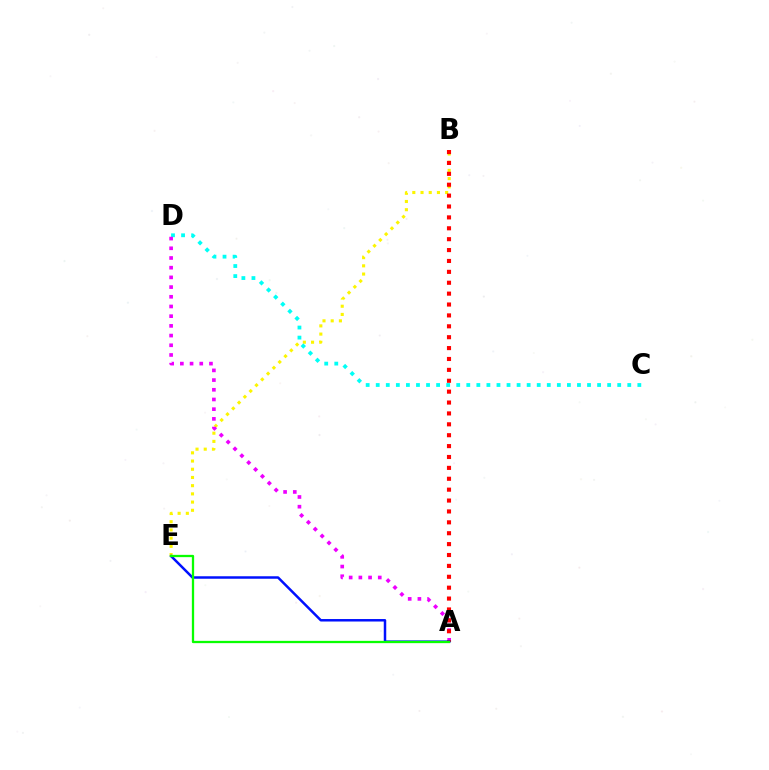{('B', 'E'): [{'color': '#fcf500', 'line_style': 'dotted', 'thickness': 2.23}], ('C', 'D'): [{'color': '#00fff6', 'line_style': 'dotted', 'thickness': 2.73}], ('A', 'D'): [{'color': '#ee00ff', 'line_style': 'dotted', 'thickness': 2.64}], ('A', 'B'): [{'color': '#ff0000', 'line_style': 'dotted', 'thickness': 2.96}], ('A', 'E'): [{'color': '#0010ff', 'line_style': 'solid', 'thickness': 1.79}, {'color': '#08ff00', 'line_style': 'solid', 'thickness': 1.65}]}